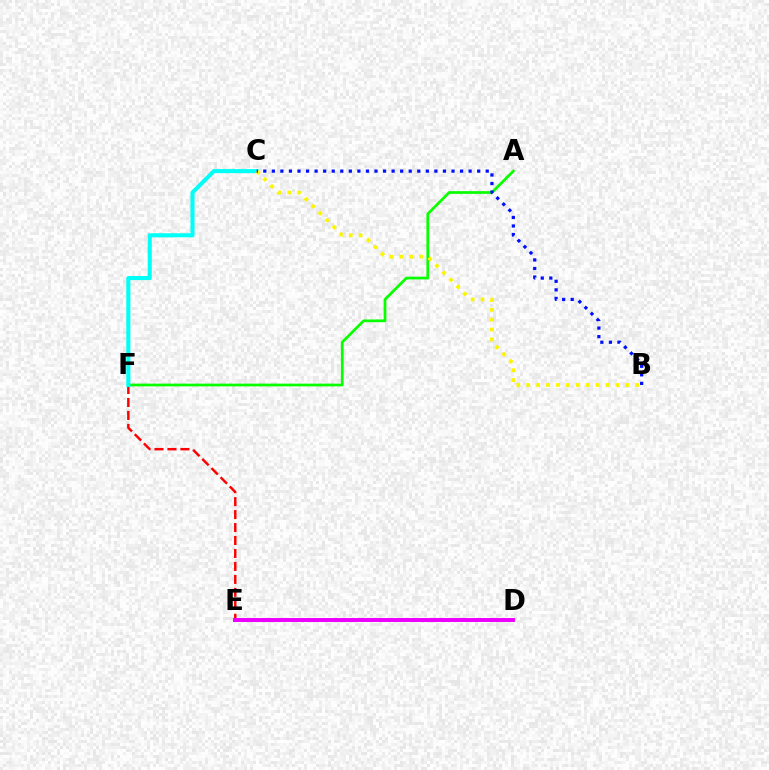{('E', 'F'): [{'color': '#ff0000', 'line_style': 'dashed', 'thickness': 1.76}], ('A', 'F'): [{'color': '#08ff00', 'line_style': 'solid', 'thickness': 1.97}], ('D', 'E'): [{'color': '#ee00ff', 'line_style': 'solid', 'thickness': 2.85}], ('C', 'F'): [{'color': '#00fff6', 'line_style': 'solid', 'thickness': 2.93}], ('B', 'C'): [{'color': '#fcf500', 'line_style': 'dotted', 'thickness': 2.69}, {'color': '#0010ff', 'line_style': 'dotted', 'thickness': 2.32}]}